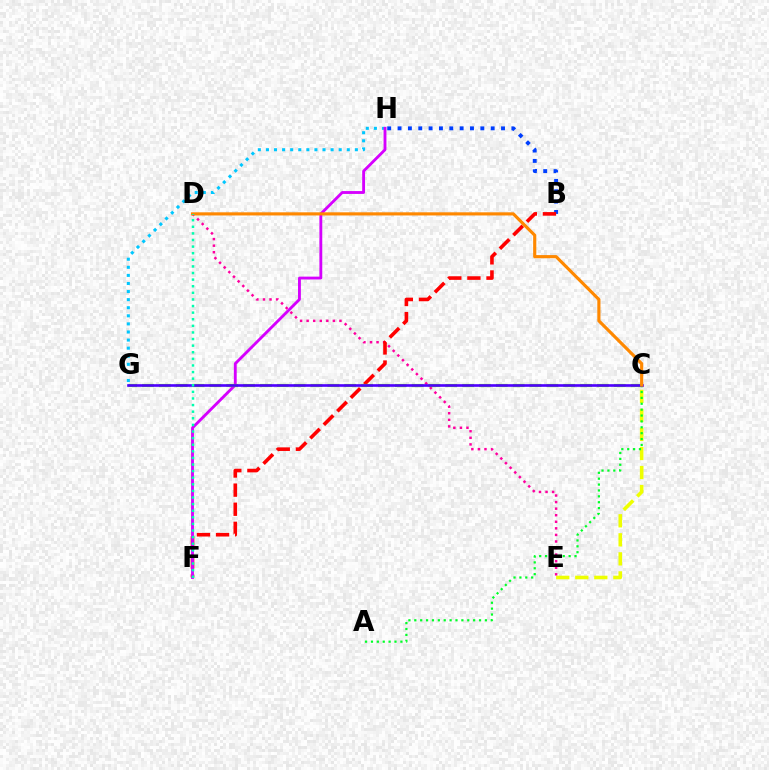{('G', 'H'): [{'color': '#00c7ff', 'line_style': 'dotted', 'thickness': 2.2}], ('B', 'H'): [{'color': '#003fff', 'line_style': 'dotted', 'thickness': 2.81}], ('C', 'E'): [{'color': '#eeff00', 'line_style': 'dashed', 'thickness': 2.59}], ('D', 'E'): [{'color': '#ff00a0', 'line_style': 'dotted', 'thickness': 1.78}], ('A', 'C'): [{'color': '#00ff27', 'line_style': 'dotted', 'thickness': 1.6}], ('B', 'F'): [{'color': '#ff0000', 'line_style': 'dashed', 'thickness': 2.6}], ('F', 'H'): [{'color': '#d600ff', 'line_style': 'solid', 'thickness': 2.05}], ('C', 'G'): [{'color': '#66ff00', 'line_style': 'dashed', 'thickness': 2.29}, {'color': '#4f00ff', 'line_style': 'solid', 'thickness': 1.91}], ('C', 'D'): [{'color': '#ff8800', 'line_style': 'solid', 'thickness': 2.27}], ('D', 'F'): [{'color': '#00ffaf', 'line_style': 'dotted', 'thickness': 1.79}]}